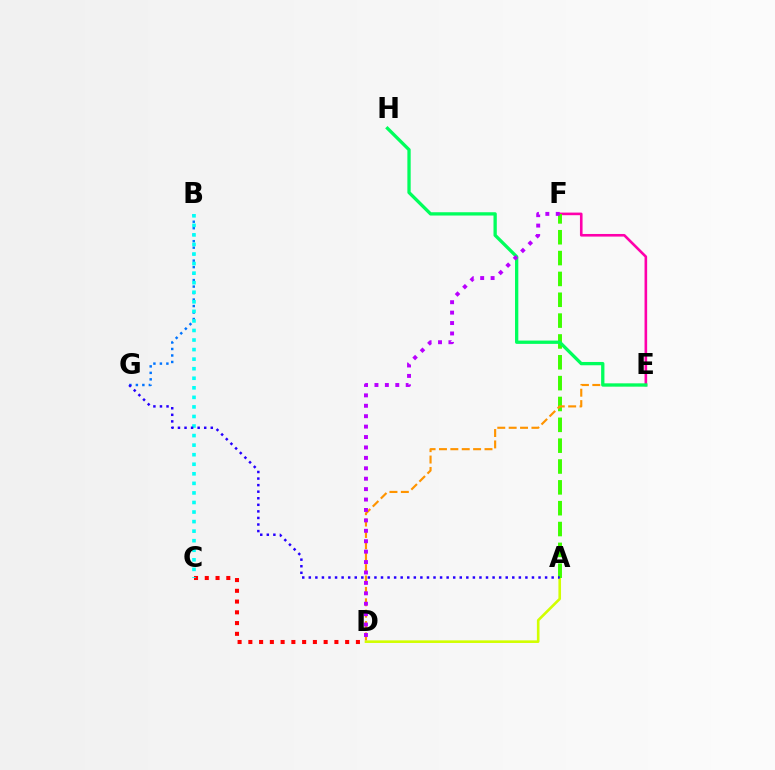{('B', 'G'): [{'color': '#0074ff', 'line_style': 'dotted', 'thickness': 1.76}], ('C', 'D'): [{'color': '#ff0000', 'line_style': 'dotted', 'thickness': 2.92}], ('E', 'F'): [{'color': '#ff00ac', 'line_style': 'solid', 'thickness': 1.88}], ('A', 'D'): [{'color': '#d1ff00', 'line_style': 'solid', 'thickness': 1.88}], ('A', 'F'): [{'color': '#3dff00', 'line_style': 'dashed', 'thickness': 2.83}], ('D', 'E'): [{'color': '#ff9400', 'line_style': 'dashed', 'thickness': 1.55}], ('E', 'H'): [{'color': '#00ff5c', 'line_style': 'solid', 'thickness': 2.38}], ('D', 'F'): [{'color': '#b900ff', 'line_style': 'dotted', 'thickness': 2.83}], ('B', 'C'): [{'color': '#00fff6', 'line_style': 'dotted', 'thickness': 2.6}], ('A', 'G'): [{'color': '#2500ff', 'line_style': 'dotted', 'thickness': 1.78}]}